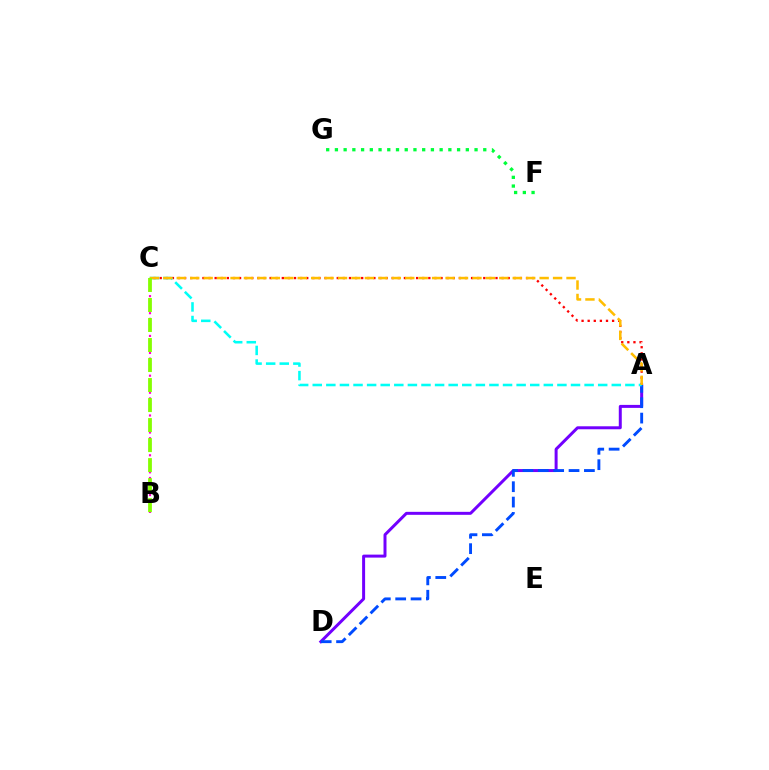{('A', 'C'): [{'color': '#ff0000', 'line_style': 'dotted', 'thickness': 1.66}, {'color': '#00fff6', 'line_style': 'dashed', 'thickness': 1.85}, {'color': '#ffbd00', 'line_style': 'dashed', 'thickness': 1.83}], ('F', 'G'): [{'color': '#00ff39', 'line_style': 'dotted', 'thickness': 2.37}], ('A', 'D'): [{'color': '#7200ff', 'line_style': 'solid', 'thickness': 2.15}, {'color': '#004bff', 'line_style': 'dashed', 'thickness': 2.09}], ('B', 'C'): [{'color': '#ff00cf', 'line_style': 'dotted', 'thickness': 1.54}, {'color': '#84ff00', 'line_style': 'dashed', 'thickness': 2.72}]}